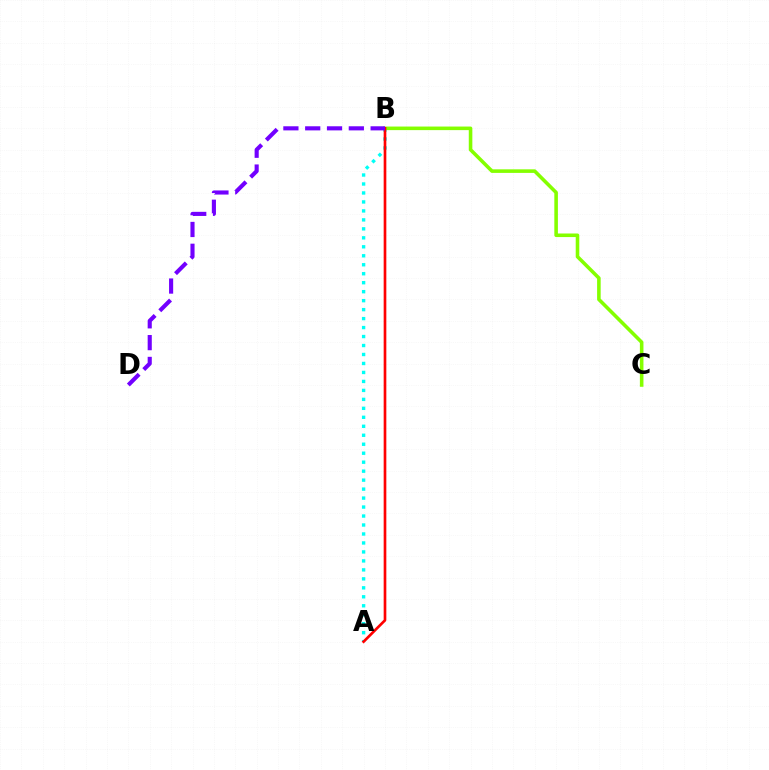{('A', 'B'): [{'color': '#00fff6', 'line_style': 'dotted', 'thickness': 2.44}, {'color': '#ff0000', 'line_style': 'solid', 'thickness': 1.92}], ('B', 'C'): [{'color': '#84ff00', 'line_style': 'solid', 'thickness': 2.57}], ('B', 'D'): [{'color': '#7200ff', 'line_style': 'dashed', 'thickness': 2.96}]}